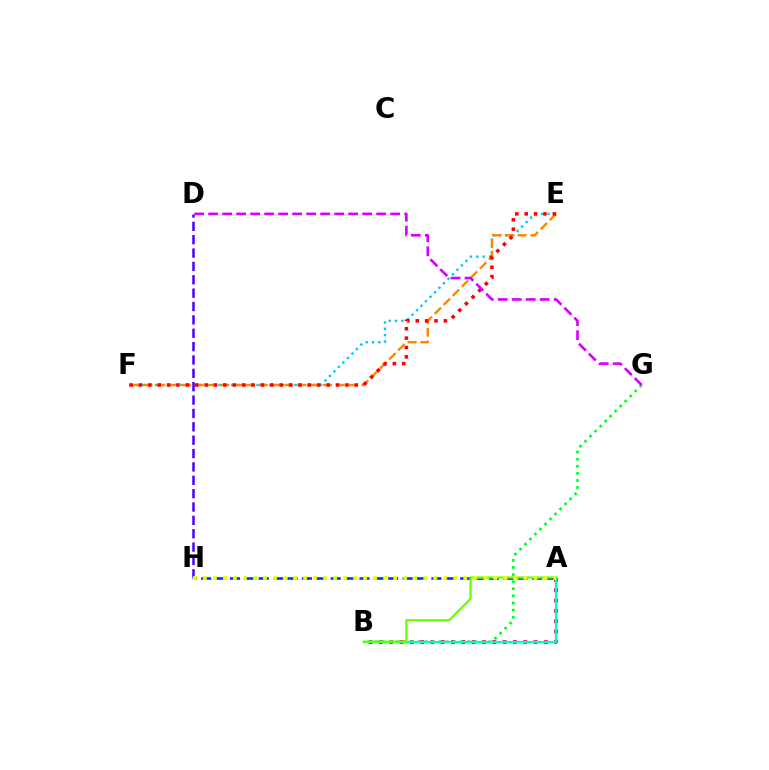{('A', 'B'): [{'color': '#ff00a0', 'line_style': 'dotted', 'thickness': 2.8}, {'color': '#00ffaf', 'line_style': 'solid', 'thickness': 1.57}, {'color': '#66ff00', 'line_style': 'solid', 'thickness': 1.59}], ('B', 'G'): [{'color': '#00ff27', 'line_style': 'dotted', 'thickness': 1.93}], ('E', 'F'): [{'color': '#00c7ff', 'line_style': 'dotted', 'thickness': 1.72}, {'color': '#ff8800', 'line_style': 'dashed', 'thickness': 1.74}, {'color': '#ff0000', 'line_style': 'dotted', 'thickness': 2.55}], ('A', 'H'): [{'color': '#003fff', 'line_style': 'dashed', 'thickness': 1.95}, {'color': '#eeff00', 'line_style': 'dotted', 'thickness': 2.72}], ('D', 'H'): [{'color': '#4f00ff', 'line_style': 'dashed', 'thickness': 1.82}], ('D', 'G'): [{'color': '#d600ff', 'line_style': 'dashed', 'thickness': 1.9}]}